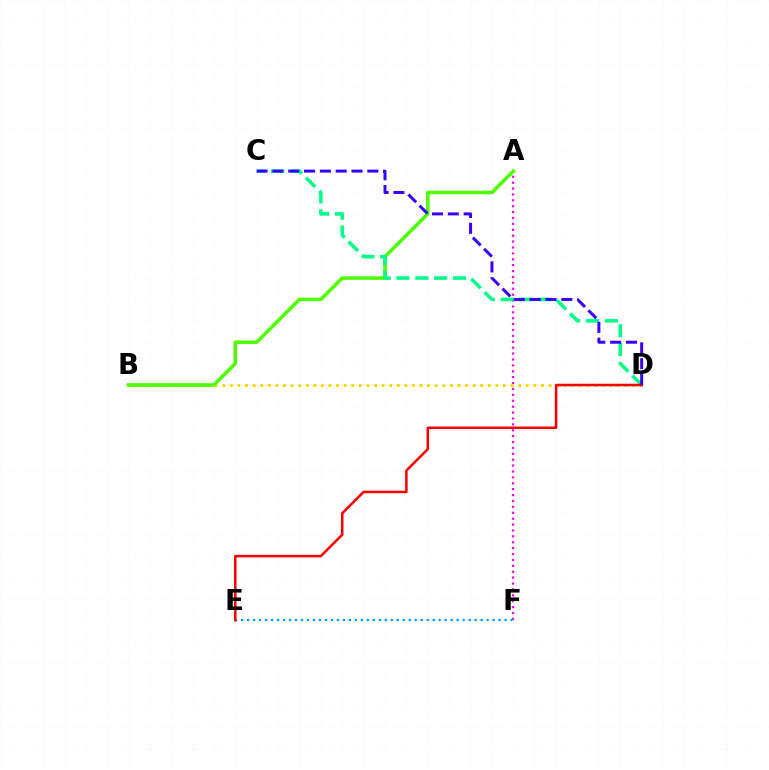{('A', 'F'): [{'color': '#ff00ed', 'line_style': 'dotted', 'thickness': 1.6}], ('B', 'D'): [{'color': '#ffd500', 'line_style': 'dotted', 'thickness': 2.06}], ('A', 'B'): [{'color': '#4fff00', 'line_style': 'solid', 'thickness': 2.55}], ('E', 'F'): [{'color': '#009eff', 'line_style': 'dotted', 'thickness': 1.63}], ('C', 'D'): [{'color': '#00ff86', 'line_style': 'dashed', 'thickness': 2.56}, {'color': '#3700ff', 'line_style': 'dashed', 'thickness': 2.15}], ('D', 'E'): [{'color': '#ff0000', 'line_style': 'solid', 'thickness': 1.82}]}